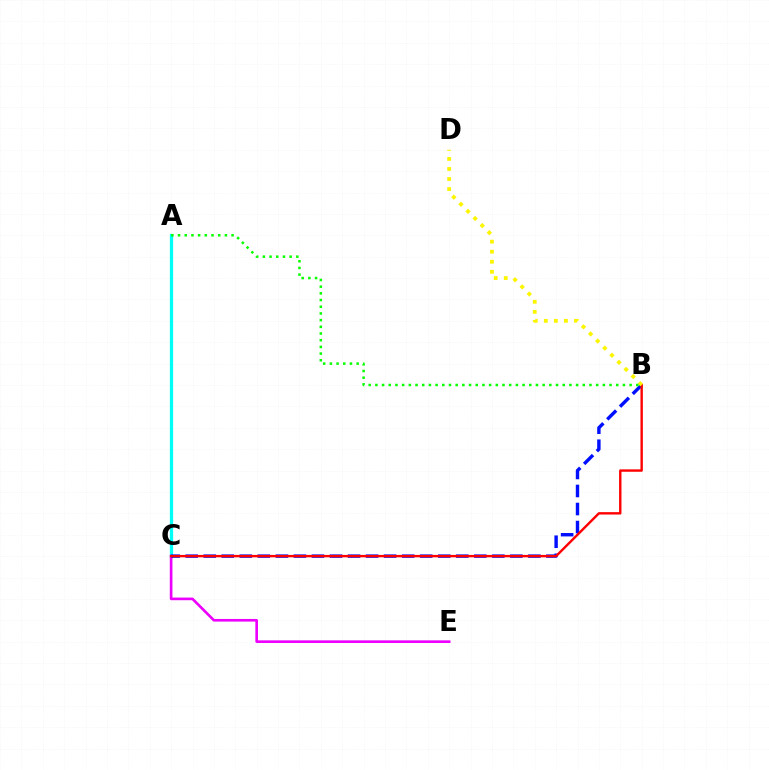{('A', 'C'): [{'color': '#00fff6', 'line_style': 'solid', 'thickness': 2.35}], ('C', 'E'): [{'color': '#ee00ff', 'line_style': 'solid', 'thickness': 1.9}], ('B', 'C'): [{'color': '#0010ff', 'line_style': 'dashed', 'thickness': 2.45}, {'color': '#ff0000', 'line_style': 'solid', 'thickness': 1.72}], ('B', 'D'): [{'color': '#fcf500', 'line_style': 'dotted', 'thickness': 2.73}], ('A', 'B'): [{'color': '#08ff00', 'line_style': 'dotted', 'thickness': 1.82}]}